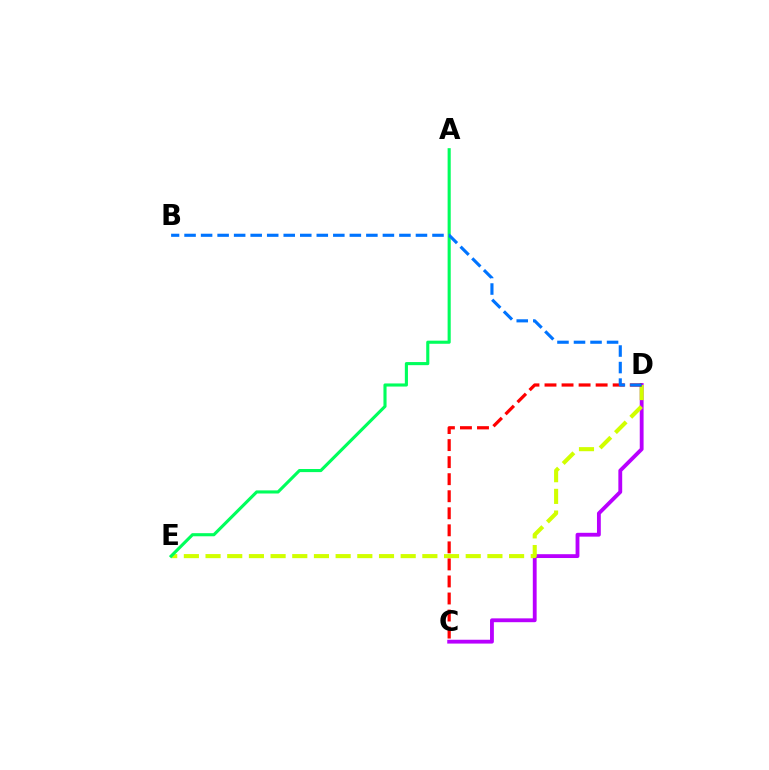{('C', 'D'): [{'color': '#b900ff', 'line_style': 'solid', 'thickness': 2.76}, {'color': '#ff0000', 'line_style': 'dashed', 'thickness': 2.32}], ('D', 'E'): [{'color': '#d1ff00', 'line_style': 'dashed', 'thickness': 2.95}], ('A', 'E'): [{'color': '#00ff5c', 'line_style': 'solid', 'thickness': 2.24}], ('B', 'D'): [{'color': '#0074ff', 'line_style': 'dashed', 'thickness': 2.25}]}